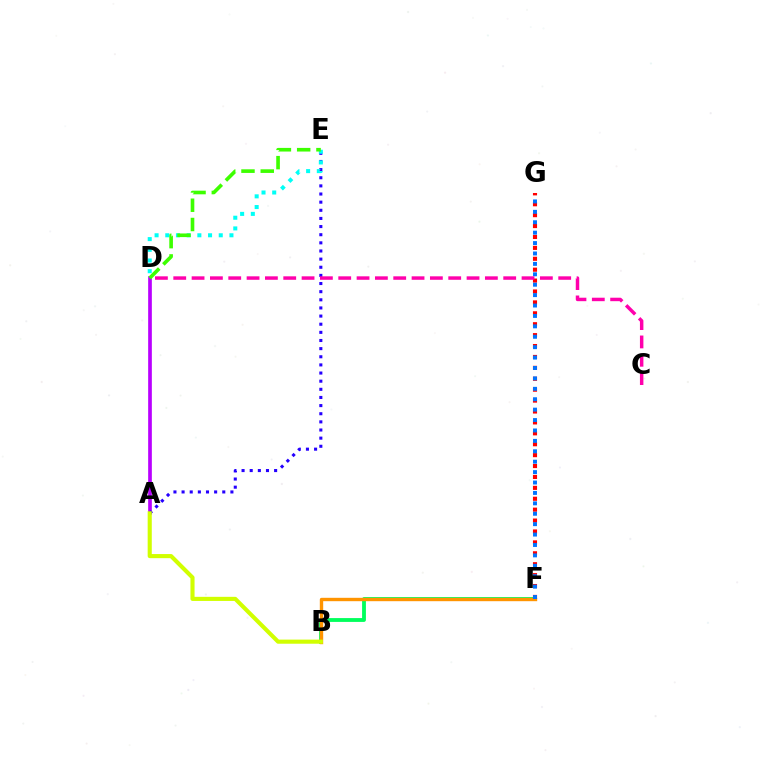{('A', 'D'): [{'color': '#b900ff', 'line_style': 'solid', 'thickness': 2.65}], ('B', 'F'): [{'color': '#00ff5c', 'line_style': 'solid', 'thickness': 2.75}, {'color': '#ff9400', 'line_style': 'solid', 'thickness': 2.43}], ('A', 'E'): [{'color': '#2500ff', 'line_style': 'dotted', 'thickness': 2.21}], ('D', 'E'): [{'color': '#00fff6', 'line_style': 'dotted', 'thickness': 2.91}, {'color': '#3dff00', 'line_style': 'dashed', 'thickness': 2.62}], ('F', 'G'): [{'color': '#ff0000', 'line_style': 'dotted', 'thickness': 2.96}, {'color': '#0074ff', 'line_style': 'dotted', 'thickness': 2.83}], ('A', 'B'): [{'color': '#d1ff00', 'line_style': 'solid', 'thickness': 2.96}], ('C', 'D'): [{'color': '#ff00ac', 'line_style': 'dashed', 'thickness': 2.49}]}